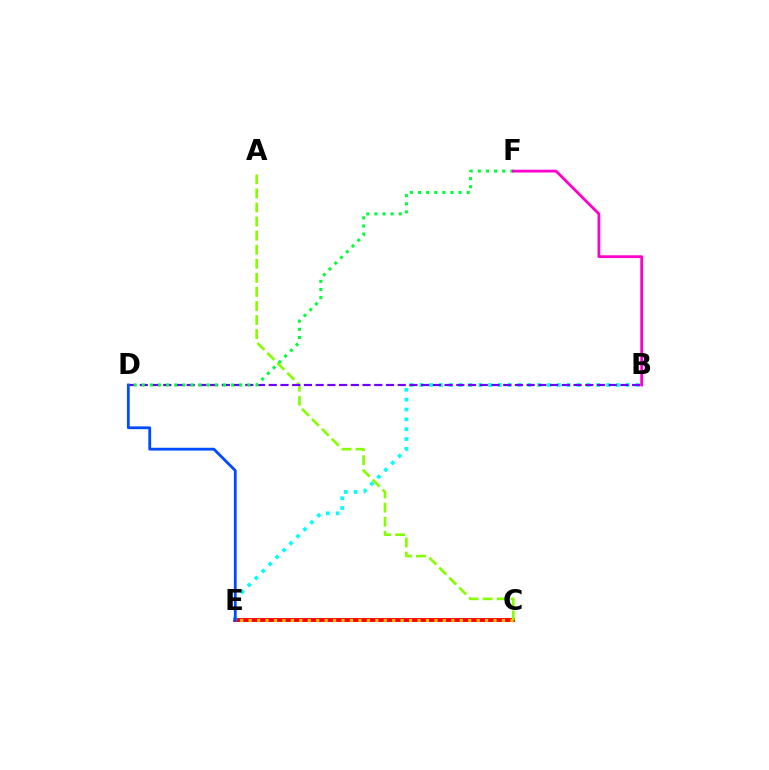{('C', 'E'): [{'color': '#ff0000', 'line_style': 'solid', 'thickness': 2.81}, {'color': '#ffbd00', 'line_style': 'dotted', 'thickness': 2.29}], ('B', 'E'): [{'color': '#00fff6', 'line_style': 'dotted', 'thickness': 2.67}], ('A', 'C'): [{'color': '#84ff00', 'line_style': 'dashed', 'thickness': 1.91}], ('B', 'D'): [{'color': '#7200ff', 'line_style': 'dashed', 'thickness': 1.59}], ('D', 'E'): [{'color': '#004bff', 'line_style': 'solid', 'thickness': 2.01}], ('D', 'F'): [{'color': '#00ff39', 'line_style': 'dotted', 'thickness': 2.21}], ('B', 'F'): [{'color': '#ff00cf', 'line_style': 'solid', 'thickness': 2.0}]}